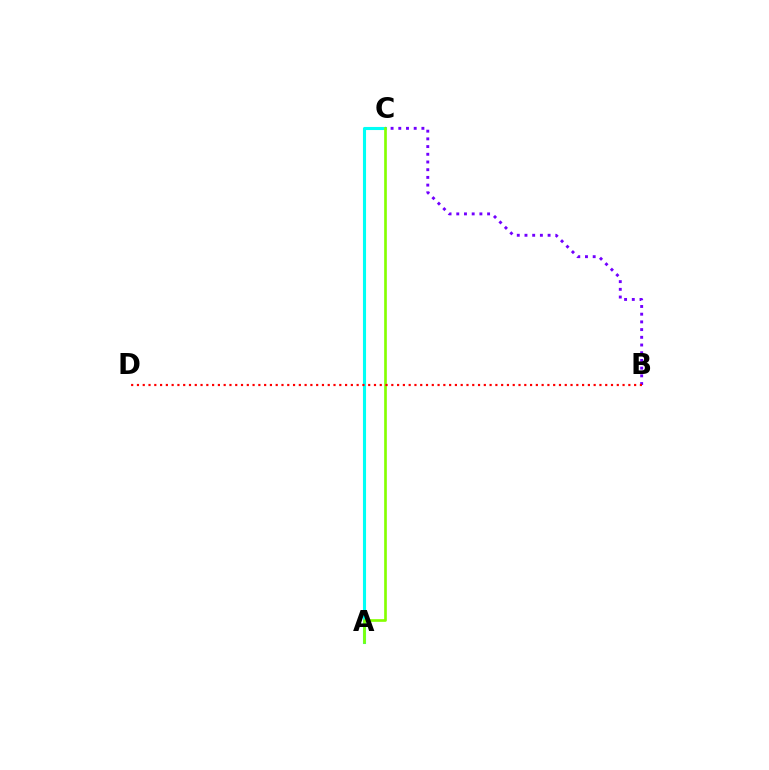{('A', 'C'): [{'color': '#00fff6', 'line_style': 'solid', 'thickness': 2.23}, {'color': '#84ff00', 'line_style': 'solid', 'thickness': 1.92}], ('B', 'C'): [{'color': '#7200ff', 'line_style': 'dotted', 'thickness': 2.09}], ('B', 'D'): [{'color': '#ff0000', 'line_style': 'dotted', 'thickness': 1.57}]}